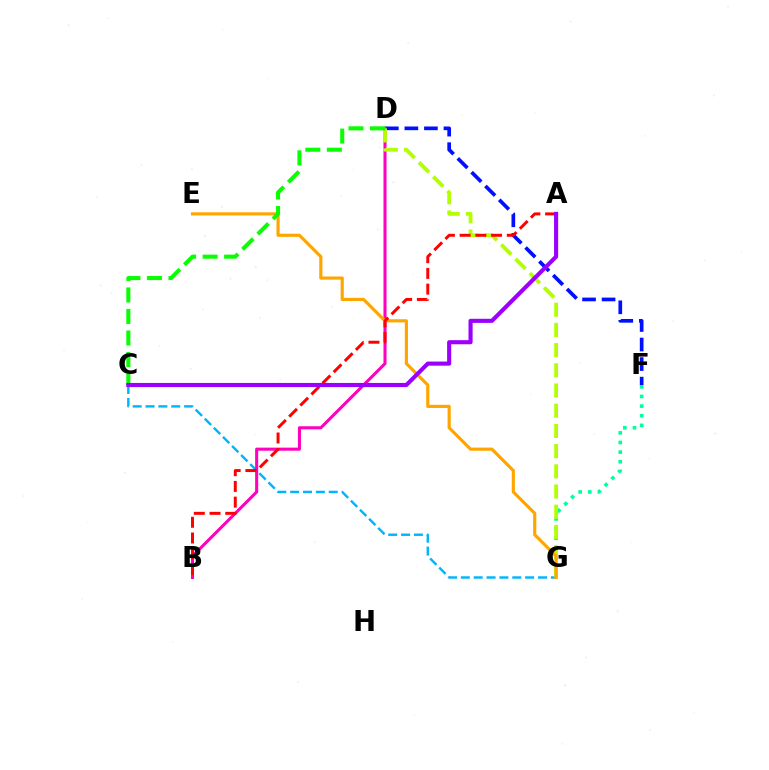{('F', 'G'): [{'color': '#00ff9d', 'line_style': 'dotted', 'thickness': 2.62}], ('C', 'G'): [{'color': '#00b5ff', 'line_style': 'dashed', 'thickness': 1.75}], ('D', 'F'): [{'color': '#0010ff', 'line_style': 'dashed', 'thickness': 2.65}], ('B', 'D'): [{'color': '#ff00bd', 'line_style': 'solid', 'thickness': 2.2}], ('D', 'G'): [{'color': '#b3ff00', 'line_style': 'dashed', 'thickness': 2.74}], ('E', 'G'): [{'color': '#ffa500', 'line_style': 'solid', 'thickness': 2.27}], ('A', 'B'): [{'color': '#ff0000', 'line_style': 'dashed', 'thickness': 2.14}], ('C', 'D'): [{'color': '#08ff00', 'line_style': 'dashed', 'thickness': 2.92}], ('A', 'C'): [{'color': '#9b00ff', 'line_style': 'solid', 'thickness': 2.96}]}